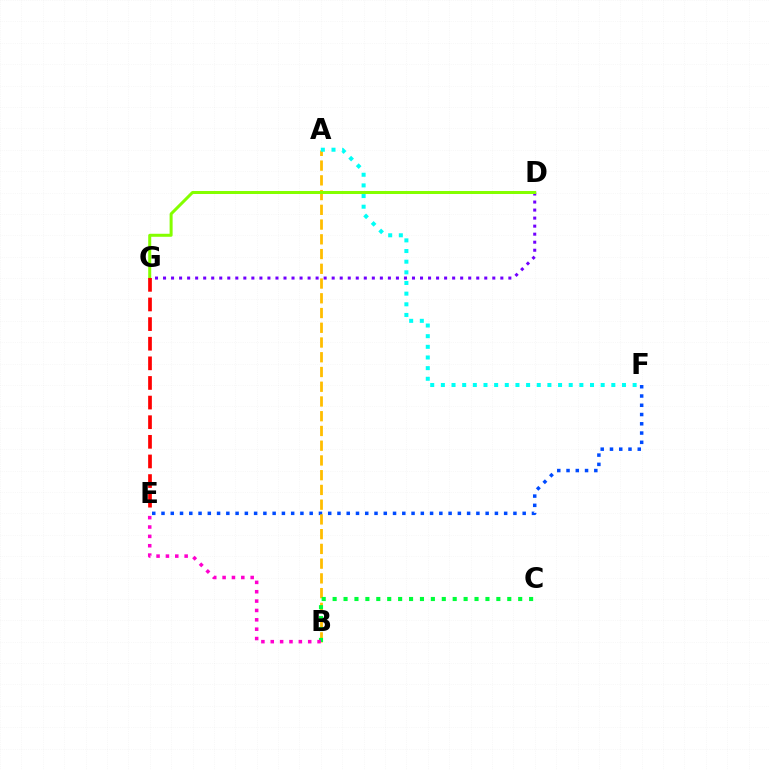{('E', 'F'): [{'color': '#004bff', 'line_style': 'dotted', 'thickness': 2.52}], ('A', 'B'): [{'color': '#ffbd00', 'line_style': 'dashed', 'thickness': 2.0}], ('D', 'G'): [{'color': '#7200ff', 'line_style': 'dotted', 'thickness': 2.18}, {'color': '#84ff00', 'line_style': 'solid', 'thickness': 2.17}], ('A', 'F'): [{'color': '#00fff6', 'line_style': 'dotted', 'thickness': 2.89}], ('E', 'G'): [{'color': '#ff0000', 'line_style': 'dashed', 'thickness': 2.67}], ('B', 'C'): [{'color': '#00ff39', 'line_style': 'dotted', 'thickness': 2.97}], ('B', 'E'): [{'color': '#ff00cf', 'line_style': 'dotted', 'thickness': 2.54}]}